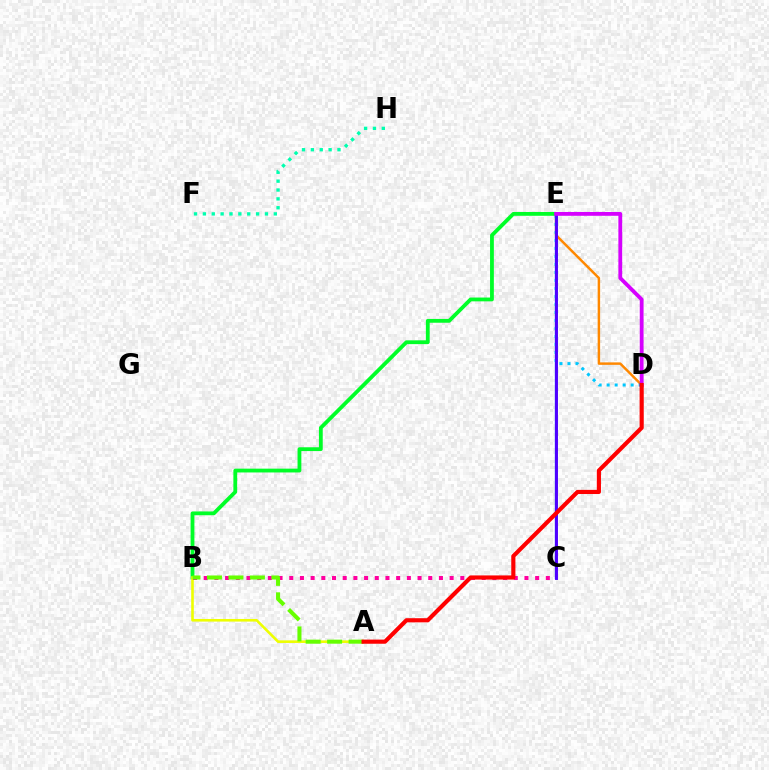{('B', 'E'): [{'color': '#00ff27', 'line_style': 'solid', 'thickness': 2.74}], ('A', 'B'): [{'color': '#eeff00', 'line_style': 'solid', 'thickness': 1.88}, {'color': '#66ff00', 'line_style': 'dashed', 'thickness': 2.92}], ('C', 'E'): [{'color': '#003fff', 'line_style': 'solid', 'thickness': 1.66}, {'color': '#4f00ff', 'line_style': 'solid', 'thickness': 2.1}], ('D', 'E'): [{'color': '#ff8800', 'line_style': 'solid', 'thickness': 1.77}, {'color': '#00c7ff', 'line_style': 'dotted', 'thickness': 2.17}, {'color': '#d600ff', 'line_style': 'solid', 'thickness': 2.74}], ('F', 'H'): [{'color': '#00ffaf', 'line_style': 'dotted', 'thickness': 2.41}], ('B', 'C'): [{'color': '#ff00a0', 'line_style': 'dotted', 'thickness': 2.9}], ('A', 'D'): [{'color': '#ff0000', 'line_style': 'solid', 'thickness': 2.98}]}